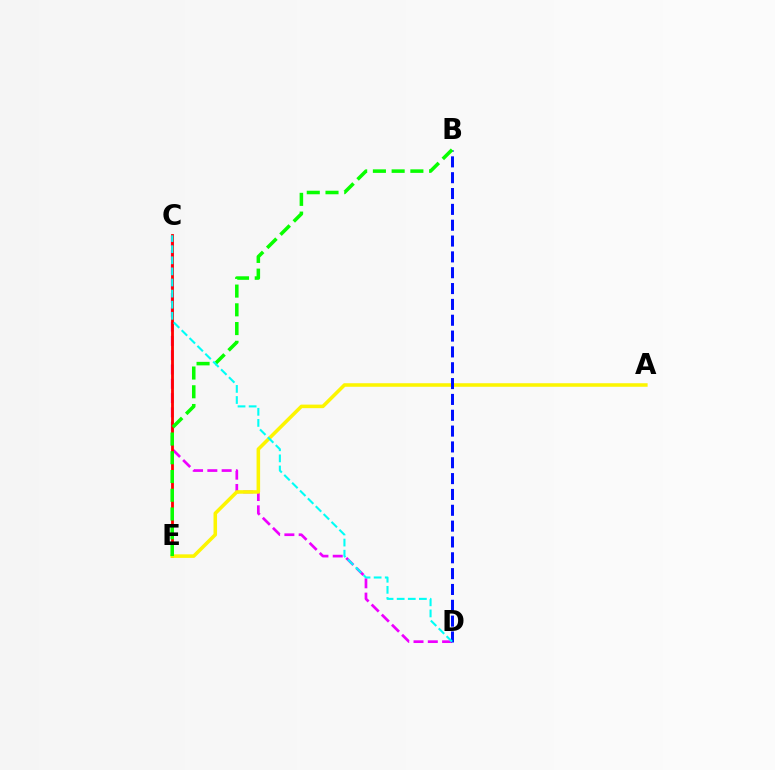{('C', 'D'): [{'color': '#ee00ff', 'line_style': 'dashed', 'thickness': 1.94}, {'color': '#00fff6', 'line_style': 'dashed', 'thickness': 1.51}], ('C', 'E'): [{'color': '#ff0000', 'line_style': 'solid', 'thickness': 2.02}], ('A', 'E'): [{'color': '#fcf500', 'line_style': 'solid', 'thickness': 2.55}], ('B', 'D'): [{'color': '#0010ff', 'line_style': 'dashed', 'thickness': 2.15}], ('B', 'E'): [{'color': '#08ff00', 'line_style': 'dashed', 'thickness': 2.55}]}